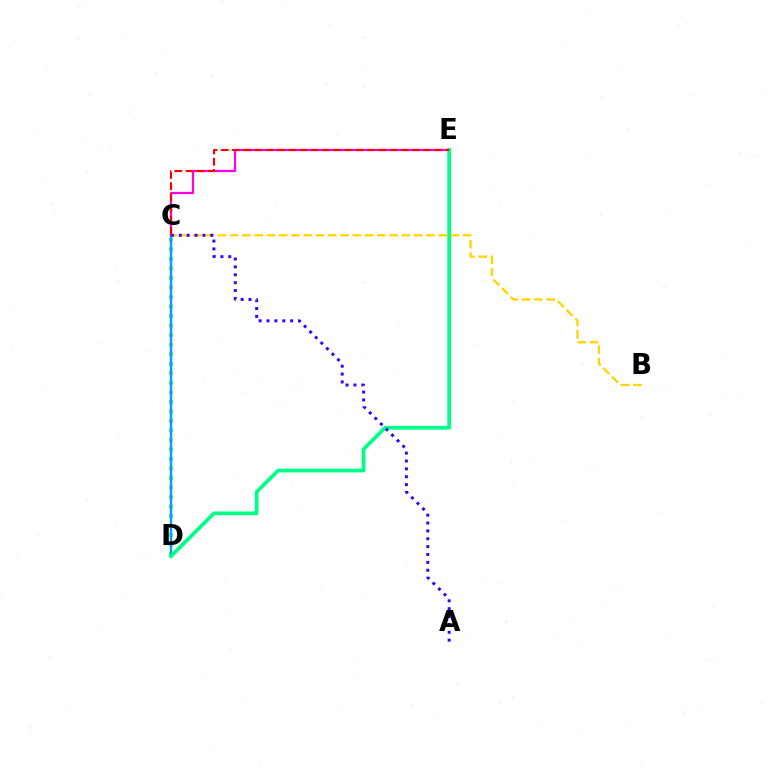{('B', 'C'): [{'color': '#ffd500', 'line_style': 'dashed', 'thickness': 1.67}], ('C', 'D'): [{'color': '#4fff00', 'line_style': 'dotted', 'thickness': 2.59}, {'color': '#009eff', 'line_style': 'solid', 'thickness': 1.76}], ('C', 'E'): [{'color': '#ff00ed', 'line_style': 'solid', 'thickness': 1.6}, {'color': '#ff0000', 'line_style': 'dashed', 'thickness': 1.53}], ('D', 'E'): [{'color': '#00ff86', 'line_style': 'solid', 'thickness': 2.69}], ('A', 'C'): [{'color': '#3700ff', 'line_style': 'dotted', 'thickness': 2.14}]}